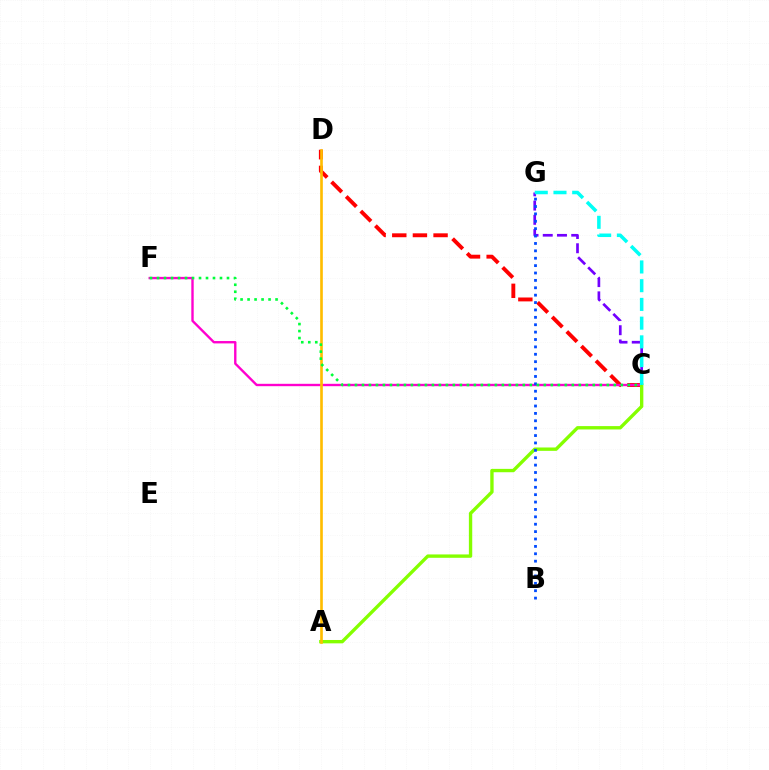{('C', 'D'): [{'color': '#ff0000', 'line_style': 'dashed', 'thickness': 2.81}], ('C', 'F'): [{'color': '#ff00cf', 'line_style': 'solid', 'thickness': 1.71}, {'color': '#00ff39', 'line_style': 'dotted', 'thickness': 1.9}], ('A', 'C'): [{'color': '#84ff00', 'line_style': 'solid', 'thickness': 2.42}], ('C', 'G'): [{'color': '#7200ff', 'line_style': 'dashed', 'thickness': 1.93}, {'color': '#00fff6', 'line_style': 'dashed', 'thickness': 2.54}], ('A', 'D'): [{'color': '#ffbd00', 'line_style': 'solid', 'thickness': 1.91}], ('B', 'G'): [{'color': '#004bff', 'line_style': 'dotted', 'thickness': 2.01}]}